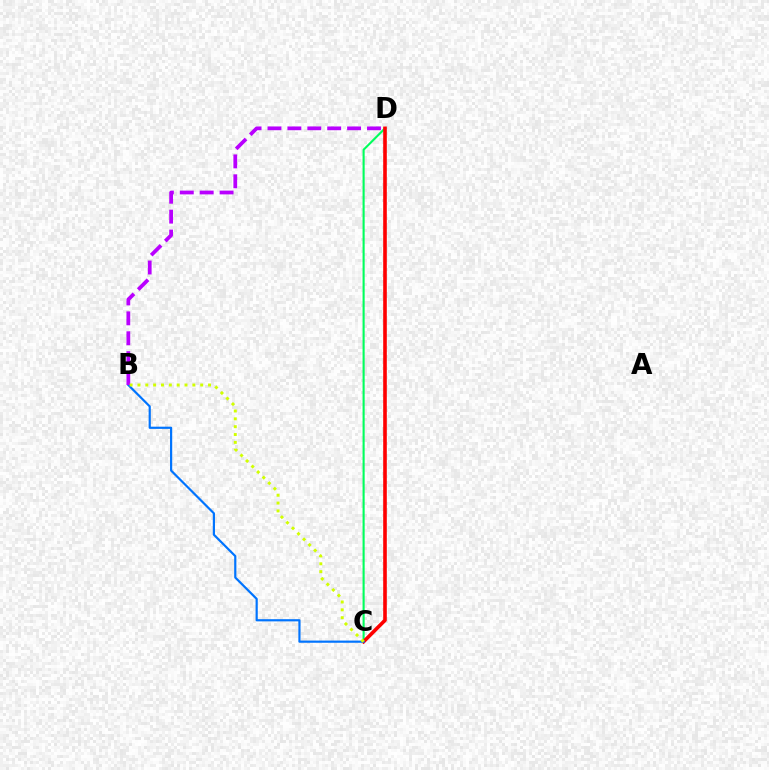{('C', 'D'): [{'color': '#00ff5c', 'line_style': 'solid', 'thickness': 1.52}, {'color': '#ff0000', 'line_style': 'solid', 'thickness': 2.6}], ('B', 'C'): [{'color': '#0074ff', 'line_style': 'solid', 'thickness': 1.58}, {'color': '#d1ff00', 'line_style': 'dotted', 'thickness': 2.13}], ('B', 'D'): [{'color': '#b900ff', 'line_style': 'dashed', 'thickness': 2.7}]}